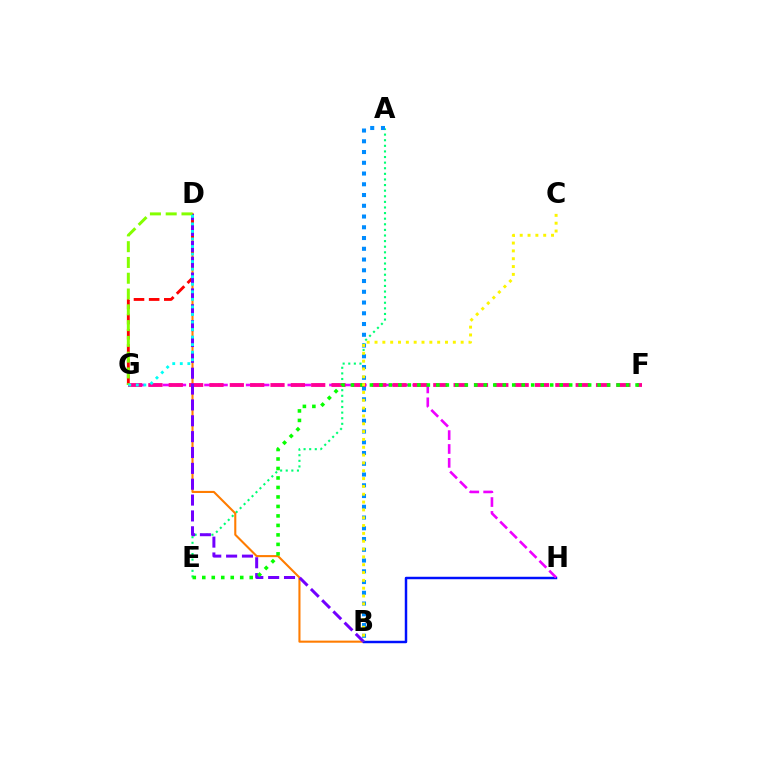{('A', 'E'): [{'color': '#00ff74', 'line_style': 'dotted', 'thickness': 1.52}], ('B', 'D'): [{'color': '#ff7c00', 'line_style': 'solid', 'thickness': 1.51}, {'color': '#7200ff', 'line_style': 'dashed', 'thickness': 2.15}], ('A', 'B'): [{'color': '#008cff', 'line_style': 'dotted', 'thickness': 2.92}], ('B', 'H'): [{'color': '#0010ff', 'line_style': 'solid', 'thickness': 1.77}], ('D', 'G'): [{'color': '#ff0000', 'line_style': 'dashed', 'thickness': 2.06}, {'color': '#84ff00', 'line_style': 'dashed', 'thickness': 2.14}, {'color': '#00fff6', 'line_style': 'dotted', 'thickness': 2.05}], ('G', 'H'): [{'color': '#ee00ff', 'line_style': 'dashed', 'thickness': 1.89}], ('F', 'G'): [{'color': '#ff0094', 'line_style': 'dashed', 'thickness': 2.76}], ('E', 'F'): [{'color': '#08ff00', 'line_style': 'dotted', 'thickness': 2.58}], ('B', 'C'): [{'color': '#fcf500', 'line_style': 'dotted', 'thickness': 2.13}]}